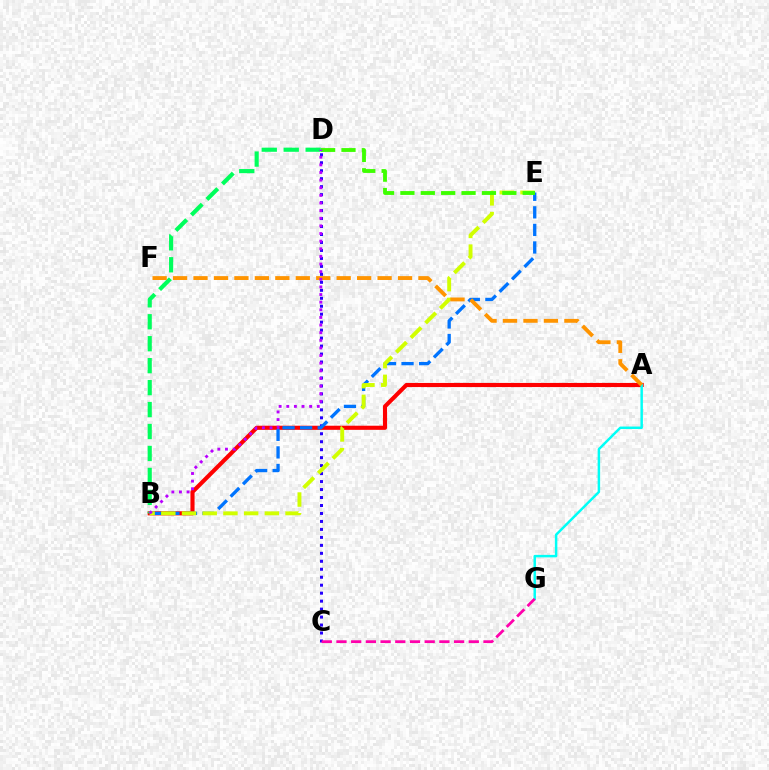{('A', 'B'): [{'color': '#ff0000', 'line_style': 'solid', 'thickness': 2.96}], ('A', 'G'): [{'color': '#00fff6', 'line_style': 'solid', 'thickness': 1.78}], ('C', 'D'): [{'color': '#2500ff', 'line_style': 'dotted', 'thickness': 2.17}], ('B', 'E'): [{'color': '#0074ff', 'line_style': 'dashed', 'thickness': 2.39}, {'color': '#d1ff00', 'line_style': 'dashed', 'thickness': 2.81}], ('B', 'D'): [{'color': '#00ff5c', 'line_style': 'dashed', 'thickness': 2.98}, {'color': '#b900ff', 'line_style': 'dotted', 'thickness': 2.07}], ('D', 'E'): [{'color': '#3dff00', 'line_style': 'dashed', 'thickness': 2.77}], ('A', 'F'): [{'color': '#ff9400', 'line_style': 'dashed', 'thickness': 2.78}], ('C', 'G'): [{'color': '#ff00ac', 'line_style': 'dashed', 'thickness': 2.0}]}